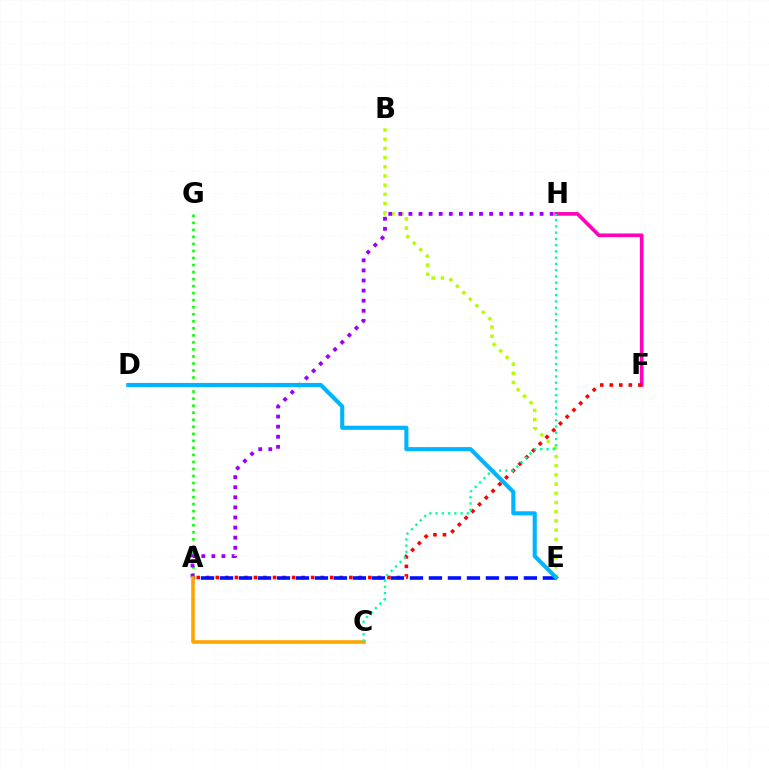{('F', 'H'): [{'color': '#ff00bd', 'line_style': 'solid', 'thickness': 2.63}], ('A', 'G'): [{'color': '#08ff00', 'line_style': 'dotted', 'thickness': 1.91}], ('A', 'F'): [{'color': '#ff0000', 'line_style': 'dotted', 'thickness': 2.59}], ('B', 'E'): [{'color': '#b3ff00', 'line_style': 'dotted', 'thickness': 2.5}], ('A', 'H'): [{'color': '#9b00ff', 'line_style': 'dotted', 'thickness': 2.74}], ('A', 'E'): [{'color': '#0010ff', 'line_style': 'dashed', 'thickness': 2.58}], ('A', 'C'): [{'color': '#ffa500', 'line_style': 'solid', 'thickness': 2.58}], ('C', 'H'): [{'color': '#00ff9d', 'line_style': 'dotted', 'thickness': 1.7}], ('D', 'E'): [{'color': '#00b5ff', 'line_style': 'solid', 'thickness': 2.97}]}